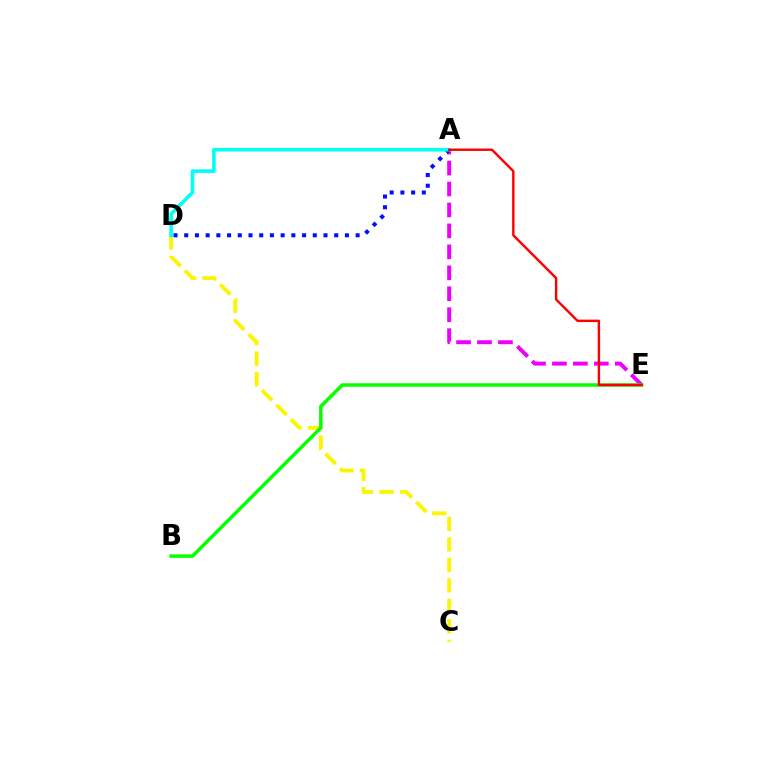{('A', 'E'): [{'color': '#ee00ff', 'line_style': 'dashed', 'thickness': 2.85}, {'color': '#ff0000', 'line_style': 'solid', 'thickness': 1.74}], ('A', 'D'): [{'color': '#0010ff', 'line_style': 'dotted', 'thickness': 2.91}, {'color': '#00fff6', 'line_style': 'solid', 'thickness': 2.61}], ('C', 'D'): [{'color': '#fcf500', 'line_style': 'dashed', 'thickness': 2.79}], ('B', 'E'): [{'color': '#08ff00', 'line_style': 'solid', 'thickness': 2.51}]}